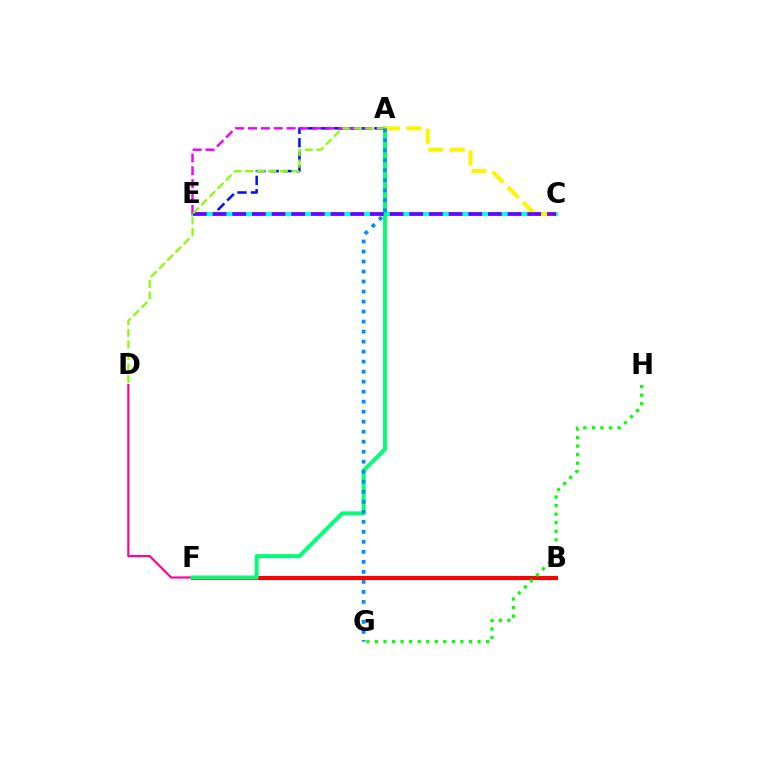{('D', 'F'): [{'color': '#ff0094', 'line_style': 'solid', 'thickness': 1.55}], ('C', 'E'): [{'color': '#ff7c00', 'line_style': 'dashed', 'thickness': 2.78}, {'color': '#00fff6', 'line_style': 'solid', 'thickness': 2.84}, {'color': '#7200ff', 'line_style': 'dashed', 'thickness': 2.67}], ('A', 'E'): [{'color': '#0010ff', 'line_style': 'dashed', 'thickness': 1.82}, {'color': '#ee00ff', 'line_style': 'dashed', 'thickness': 1.75}], ('B', 'F'): [{'color': '#ff0000', 'line_style': 'solid', 'thickness': 2.97}], ('A', 'F'): [{'color': '#00ff74', 'line_style': 'solid', 'thickness': 2.84}], ('A', 'C'): [{'color': '#fcf500', 'line_style': 'dashed', 'thickness': 2.93}], ('G', 'H'): [{'color': '#08ff00', 'line_style': 'dotted', 'thickness': 2.32}], ('A', 'D'): [{'color': '#84ff00', 'line_style': 'dashed', 'thickness': 1.57}], ('A', 'G'): [{'color': '#008cff', 'line_style': 'dotted', 'thickness': 2.72}]}